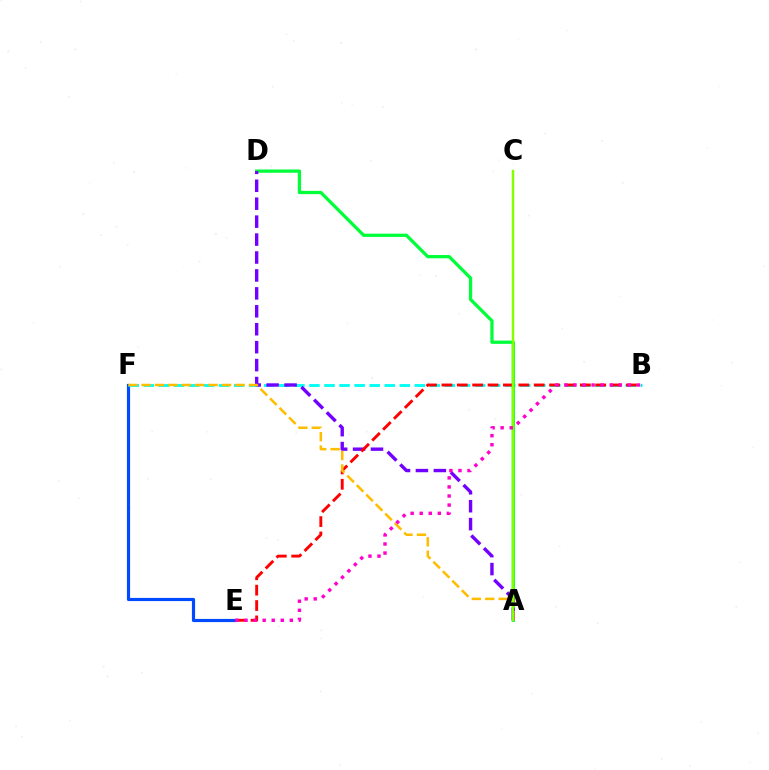{('E', 'F'): [{'color': '#004bff', 'line_style': 'solid', 'thickness': 2.28}], ('B', 'F'): [{'color': '#00fff6', 'line_style': 'dashed', 'thickness': 2.05}], ('A', 'D'): [{'color': '#00ff39', 'line_style': 'solid', 'thickness': 2.35}, {'color': '#7200ff', 'line_style': 'dashed', 'thickness': 2.44}], ('B', 'E'): [{'color': '#ff0000', 'line_style': 'dashed', 'thickness': 2.09}, {'color': '#ff00cf', 'line_style': 'dotted', 'thickness': 2.46}], ('A', 'F'): [{'color': '#ffbd00', 'line_style': 'dashed', 'thickness': 1.82}], ('A', 'C'): [{'color': '#84ff00', 'line_style': 'solid', 'thickness': 1.78}]}